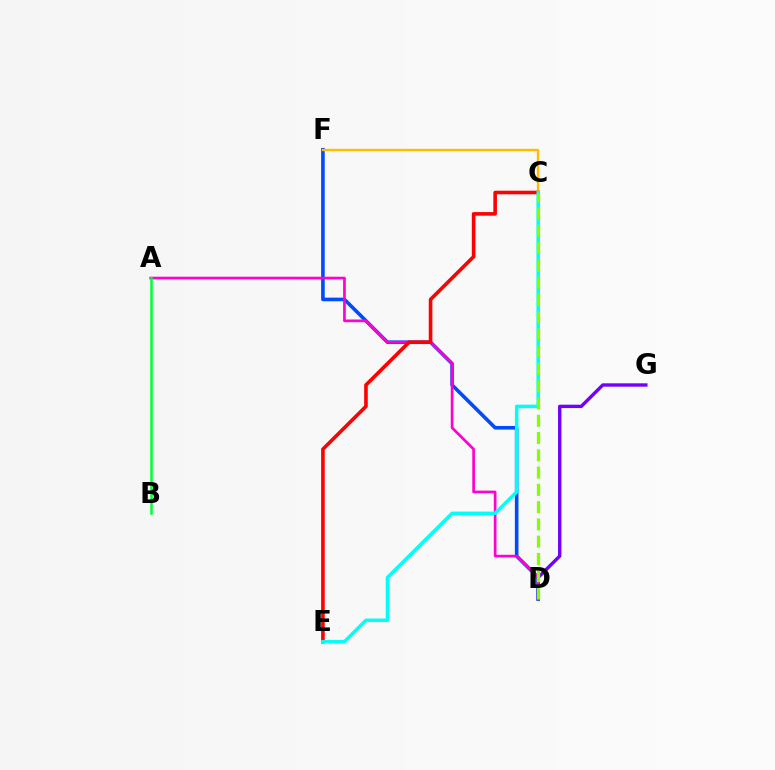{('D', 'G'): [{'color': '#7200ff', 'line_style': 'solid', 'thickness': 2.43}], ('D', 'F'): [{'color': '#004bff', 'line_style': 'solid', 'thickness': 2.6}], ('A', 'D'): [{'color': '#ff00cf', 'line_style': 'solid', 'thickness': 1.93}], ('C', 'F'): [{'color': '#ffbd00', 'line_style': 'solid', 'thickness': 1.73}], ('C', 'E'): [{'color': '#ff0000', 'line_style': 'solid', 'thickness': 2.59}, {'color': '#00fff6', 'line_style': 'solid', 'thickness': 2.53}], ('C', 'D'): [{'color': '#84ff00', 'line_style': 'dashed', 'thickness': 2.35}], ('A', 'B'): [{'color': '#00ff39', 'line_style': 'solid', 'thickness': 1.81}]}